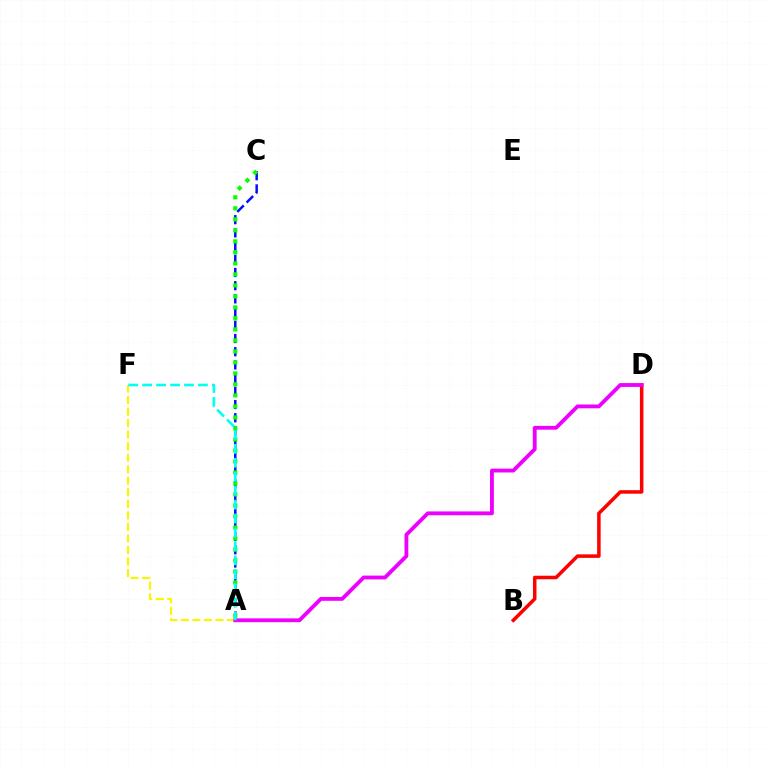{('A', 'C'): [{'color': '#0010ff', 'line_style': 'dashed', 'thickness': 1.79}, {'color': '#08ff00', 'line_style': 'dotted', 'thickness': 2.99}], ('B', 'D'): [{'color': '#ff0000', 'line_style': 'solid', 'thickness': 2.53}], ('A', 'F'): [{'color': '#fcf500', 'line_style': 'dashed', 'thickness': 1.57}, {'color': '#00fff6', 'line_style': 'dashed', 'thickness': 1.89}], ('A', 'D'): [{'color': '#ee00ff', 'line_style': 'solid', 'thickness': 2.76}]}